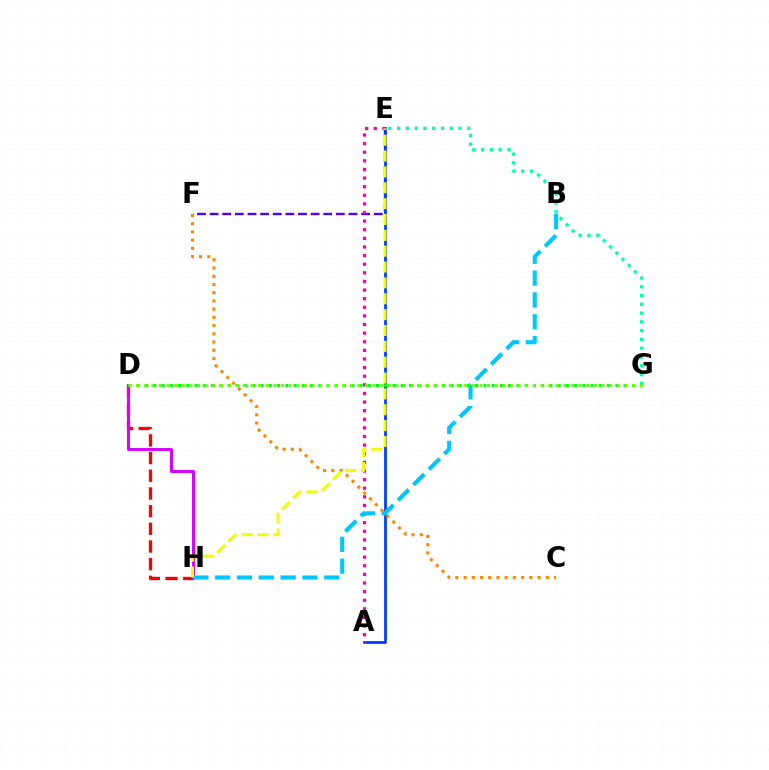{('E', 'F'): [{'color': '#4f00ff', 'line_style': 'dashed', 'thickness': 1.72}], ('D', 'H'): [{'color': '#ff0000', 'line_style': 'dashed', 'thickness': 2.4}, {'color': '#d600ff', 'line_style': 'solid', 'thickness': 2.12}], ('E', 'G'): [{'color': '#00ffaf', 'line_style': 'dotted', 'thickness': 2.39}], ('A', 'E'): [{'color': '#003fff', 'line_style': 'solid', 'thickness': 1.98}, {'color': '#ff00a0', 'line_style': 'dotted', 'thickness': 2.34}], ('B', 'H'): [{'color': '#00c7ff', 'line_style': 'dashed', 'thickness': 2.96}], ('D', 'G'): [{'color': '#00ff27', 'line_style': 'dotted', 'thickness': 2.24}, {'color': '#66ff00', 'line_style': 'dotted', 'thickness': 2.07}], ('C', 'F'): [{'color': '#ff8800', 'line_style': 'dotted', 'thickness': 2.23}], ('E', 'H'): [{'color': '#eeff00', 'line_style': 'dashed', 'thickness': 2.15}]}